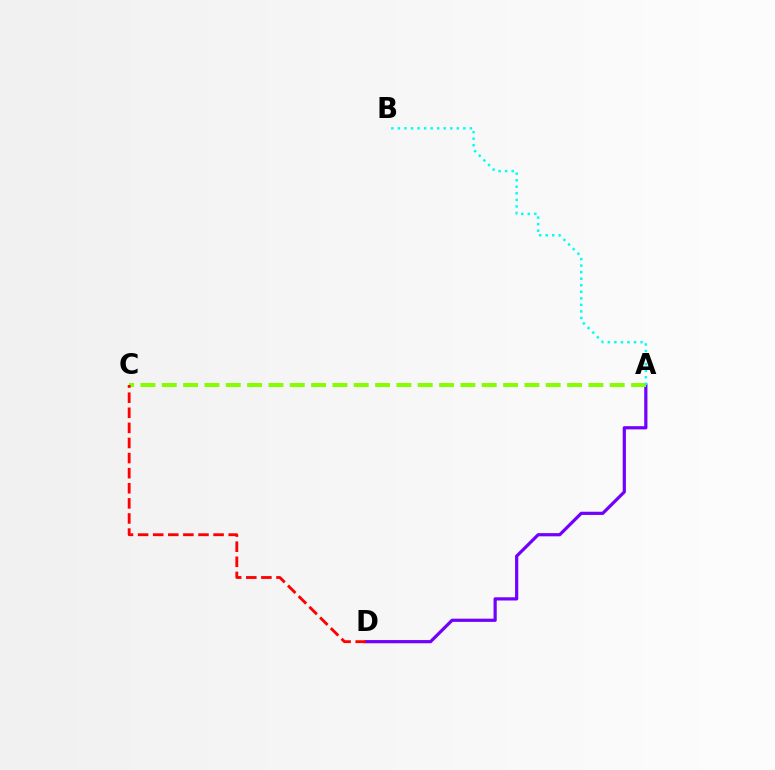{('A', 'D'): [{'color': '#7200ff', 'line_style': 'solid', 'thickness': 2.31}], ('A', 'C'): [{'color': '#84ff00', 'line_style': 'dashed', 'thickness': 2.9}], ('A', 'B'): [{'color': '#00fff6', 'line_style': 'dotted', 'thickness': 1.78}], ('C', 'D'): [{'color': '#ff0000', 'line_style': 'dashed', 'thickness': 2.05}]}